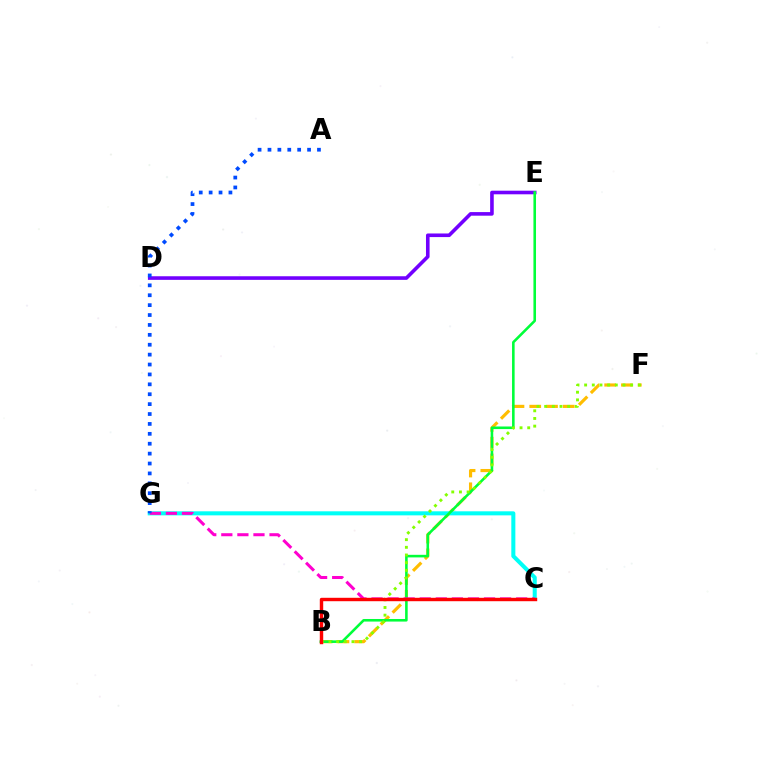{('B', 'F'): [{'color': '#ffbd00', 'line_style': 'dashed', 'thickness': 2.28}, {'color': '#84ff00', 'line_style': 'dotted', 'thickness': 2.08}], ('C', 'G'): [{'color': '#00fff6', 'line_style': 'solid', 'thickness': 2.91}, {'color': '#ff00cf', 'line_style': 'dashed', 'thickness': 2.18}], ('D', 'E'): [{'color': '#7200ff', 'line_style': 'solid', 'thickness': 2.59}], ('B', 'E'): [{'color': '#00ff39', 'line_style': 'solid', 'thickness': 1.86}], ('A', 'G'): [{'color': '#004bff', 'line_style': 'dotted', 'thickness': 2.69}], ('B', 'C'): [{'color': '#ff0000', 'line_style': 'solid', 'thickness': 2.46}]}